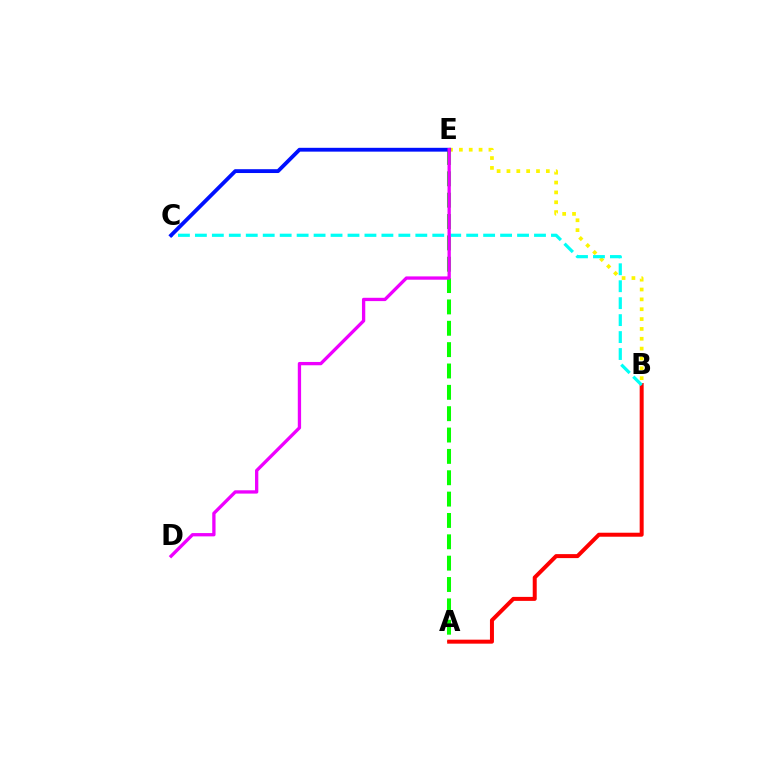{('B', 'E'): [{'color': '#fcf500', 'line_style': 'dotted', 'thickness': 2.68}], ('A', 'E'): [{'color': '#08ff00', 'line_style': 'dashed', 'thickness': 2.9}], ('A', 'B'): [{'color': '#ff0000', 'line_style': 'solid', 'thickness': 2.87}], ('B', 'C'): [{'color': '#00fff6', 'line_style': 'dashed', 'thickness': 2.3}], ('C', 'E'): [{'color': '#0010ff', 'line_style': 'solid', 'thickness': 2.76}], ('D', 'E'): [{'color': '#ee00ff', 'line_style': 'solid', 'thickness': 2.38}]}